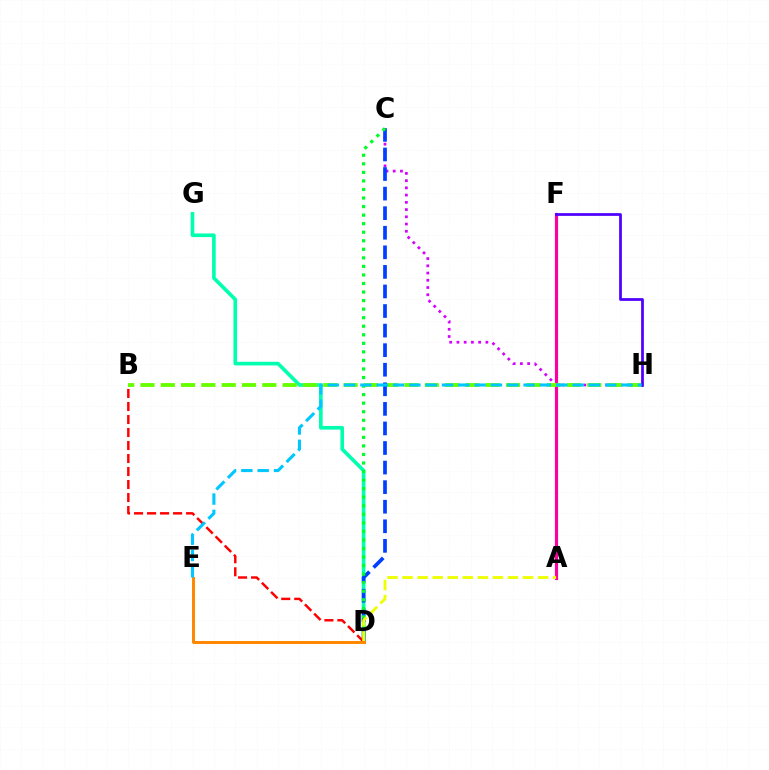{('C', 'H'): [{'color': '#d600ff', 'line_style': 'dotted', 'thickness': 1.97}], ('A', 'F'): [{'color': '#ff00a0', 'line_style': 'solid', 'thickness': 2.27}], ('D', 'G'): [{'color': '#00ffaf', 'line_style': 'solid', 'thickness': 2.62}], ('B', 'H'): [{'color': '#66ff00', 'line_style': 'dashed', 'thickness': 2.76}], ('C', 'D'): [{'color': '#003fff', 'line_style': 'dashed', 'thickness': 2.66}, {'color': '#00ff27', 'line_style': 'dotted', 'thickness': 2.32}], ('B', 'D'): [{'color': '#ff0000', 'line_style': 'dashed', 'thickness': 1.77}], ('A', 'D'): [{'color': '#eeff00', 'line_style': 'dashed', 'thickness': 2.05}], ('F', 'H'): [{'color': '#4f00ff', 'line_style': 'solid', 'thickness': 1.98}], ('D', 'E'): [{'color': '#ff8800', 'line_style': 'solid', 'thickness': 2.15}], ('E', 'H'): [{'color': '#00c7ff', 'line_style': 'dashed', 'thickness': 2.22}]}